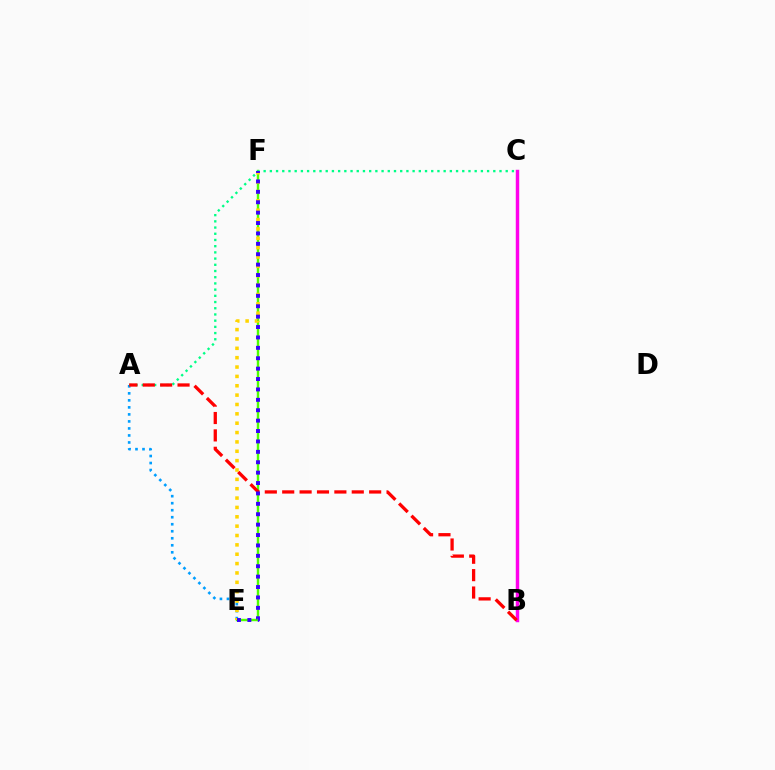{('A', 'E'): [{'color': '#009eff', 'line_style': 'dotted', 'thickness': 1.91}], ('E', 'F'): [{'color': '#4fff00', 'line_style': 'solid', 'thickness': 1.75}, {'color': '#ffd500', 'line_style': 'dotted', 'thickness': 2.54}, {'color': '#3700ff', 'line_style': 'dotted', 'thickness': 2.83}], ('B', 'C'): [{'color': '#ff00ed', 'line_style': 'solid', 'thickness': 2.48}], ('A', 'C'): [{'color': '#00ff86', 'line_style': 'dotted', 'thickness': 1.69}], ('A', 'B'): [{'color': '#ff0000', 'line_style': 'dashed', 'thickness': 2.36}]}